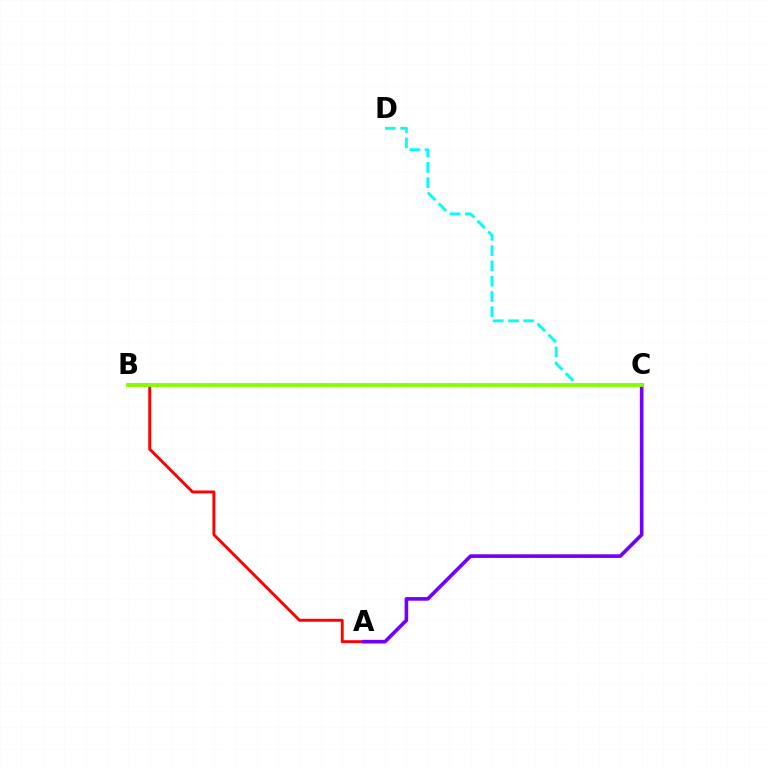{('C', 'D'): [{'color': '#00fff6', 'line_style': 'dashed', 'thickness': 2.08}], ('A', 'B'): [{'color': '#ff0000', 'line_style': 'solid', 'thickness': 2.1}], ('A', 'C'): [{'color': '#7200ff', 'line_style': 'solid', 'thickness': 2.61}], ('B', 'C'): [{'color': '#84ff00', 'line_style': 'solid', 'thickness': 2.74}]}